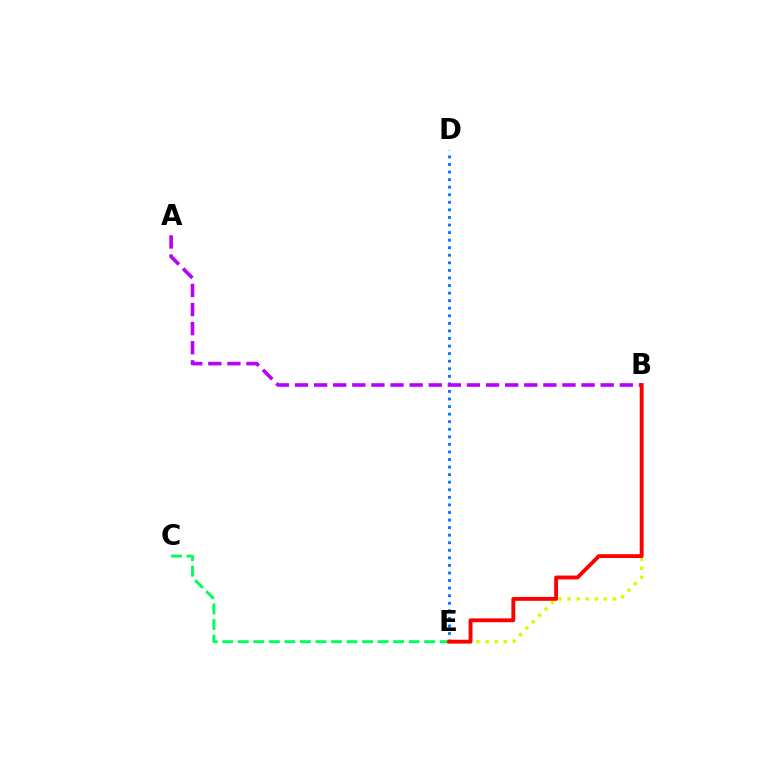{('B', 'E'): [{'color': '#d1ff00', 'line_style': 'dotted', 'thickness': 2.46}, {'color': '#ff0000', 'line_style': 'solid', 'thickness': 2.78}], ('C', 'E'): [{'color': '#00ff5c', 'line_style': 'dashed', 'thickness': 2.11}], ('D', 'E'): [{'color': '#0074ff', 'line_style': 'dotted', 'thickness': 2.06}], ('A', 'B'): [{'color': '#b900ff', 'line_style': 'dashed', 'thickness': 2.6}]}